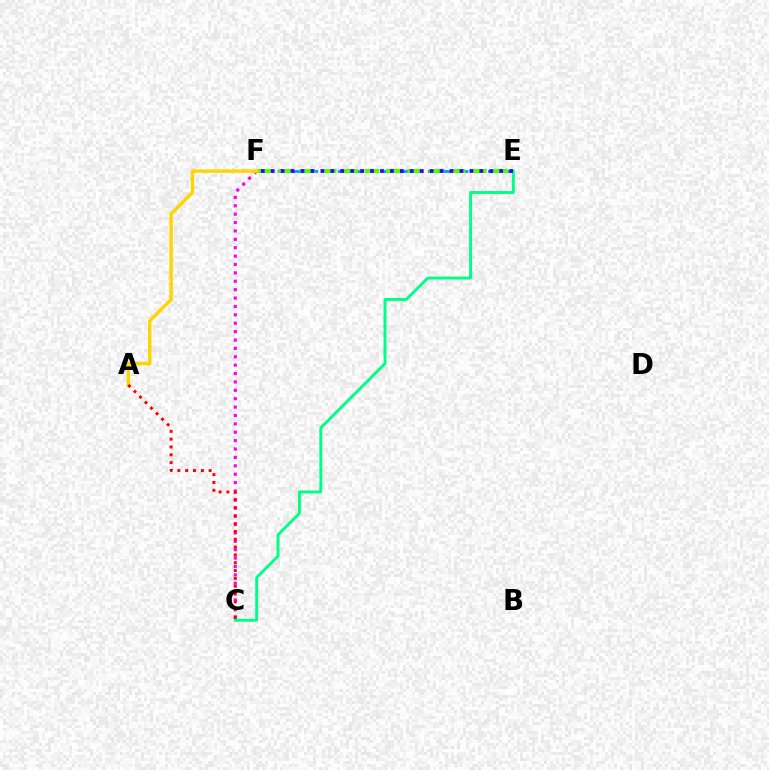{('E', 'F'): [{'color': '#009eff', 'line_style': 'dashed', 'thickness': 2.04}, {'color': '#4fff00', 'line_style': 'dashed', 'thickness': 2.92}, {'color': '#3700ff', 'line_style': 'dotted', 'thickness': 2.7}], ('C', 'E'): [{'color': '#00ff86', 'line_style': 'solid', 'thickness': 2.09}], ('C', 'F'): [{'color': '#ff00ed', 'line_style': 'dotted', 'thickness': 2.28}], ('A', 'F'): [{'color': '#ffd500', 'line_style': 'solid', 'thickness': 2.47}], ('A', 'C'): [{'color': '#ff0000', 'line_style': 'dotted', 'thickness': 2.13}]}